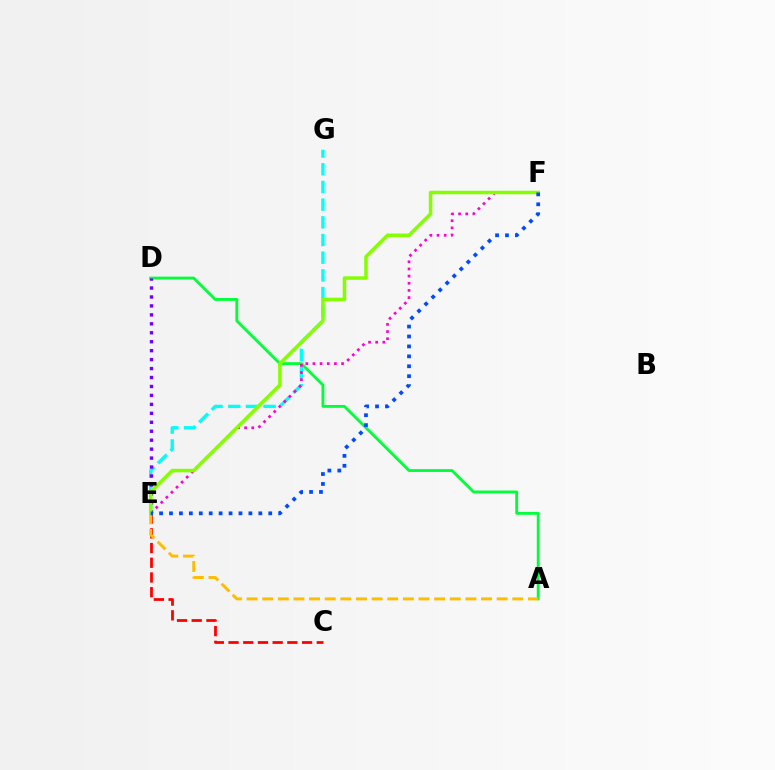{('E', 'G'): [{'color': '#00fff6', 'line_style': 'dashed', 'thickness': 2.4}], ('A', 'D'): [{'color': '#00ff39', 'line_style': 'solid', 'thickness': 2.05}], ('E', 'F'): [{'color': '#ff00cf', 'line_style': 'dotted', 'thickness': 1.94}, {'color': '#84ff00', 'line_style': 'solid', 'thickness': 2.52}, {'color': '#004bff', 'line_style': 'dotted', 'thickness': 2.7}], ('C', 'E'): [{'color': '#ff0000', 'line_style': 'dashed', 'thickness': 2.0}], ('D', 'E'): [{'color': '#7200ff', 'line_style': 'dotted', 'thickness': 2.43}], ('A', 'E'): [{'color': '#ffbd00', 'line_style': 'dashed', 'thickness': 2.12}]}